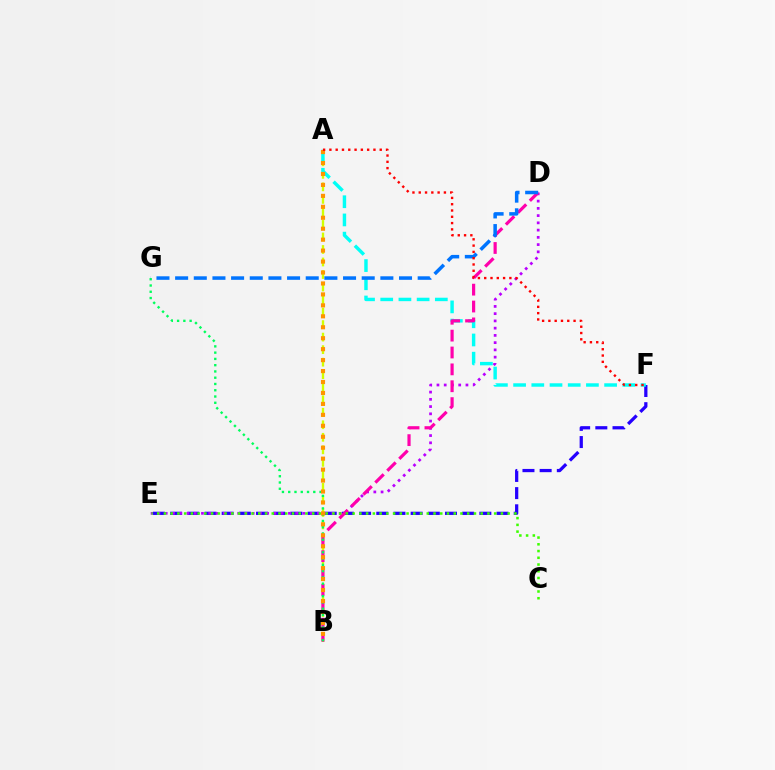{('E', 'F'): [{'color': '#2500ff', 'line_style': 'dashed', 'thickness': 2.33}], ('D', 'E'): [{'color': '#b900ff', 'line_style': 'dotted', 'thickness': 1.97}], ('A', 'B'): [{'color': '#d1ff00', 'line_style': 'dashed', 'thickness': 1.7}, {'color': '#ff9400', 'line_style': 'dotted', 'thickness': 2.98}], ('A', 'F'): [{'color': '#00fff6', 'line_style': 'dashed', 'thickness': 2.47}, {'color': '#ff0000', 'line_style': 'dotted', 'thickness': 1.71}], ('B', 'D'): [{'color': '#ff00ac', 'line_style': 'dashed', 'thickness': 2.29}], ('B', 'G'): [{'color': '#00ff5c', 'line_style': 'dotted', 'thickness': 1.7}], ('D', 'G'): [{'color': '#0074ff', 'line_style': 'dashed', 'thickness': 2.53}], ('C', 'E'): [{'color': '#3dff00', 'line_style': 'dotted', 'thickness': 1.83}]}